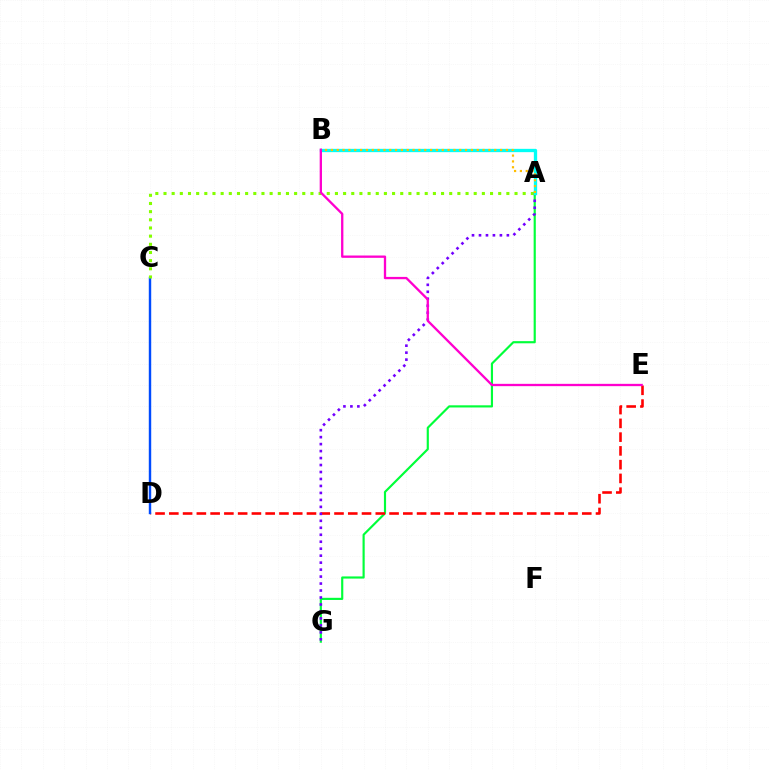{('A', 'G'): [{'color': '#00ff39', 'line_style': 'solid', 'thickness': 1.56}, {'color': '#7200ff', 'line_style': 'dotted', 'thickness': 1.89}], ('D', 'E'): [{'color': '#ff0000', 'line_style': 'dashed', 'thickness': 1.87}], ('C', 'D'): [{'color': '#004bff', 'line_style': 'solid', 'thickness': 1.74}], ('A', 'C'): [{'color': '#84ff00', 'line_style': 'dotted', 'thickness': 2.22}], ('A', 'B'): [{'color': '#00fff6', 'line_style': 'solid', 'thickness': 2.38}, {'color': '#ffbd00', 'line_style': 'dotted', 'thickness': 1.58}], ('B', 'E'): [{'color': '#ff00cf', 'line_style': 'solid', 'thickness': 1.67}]}